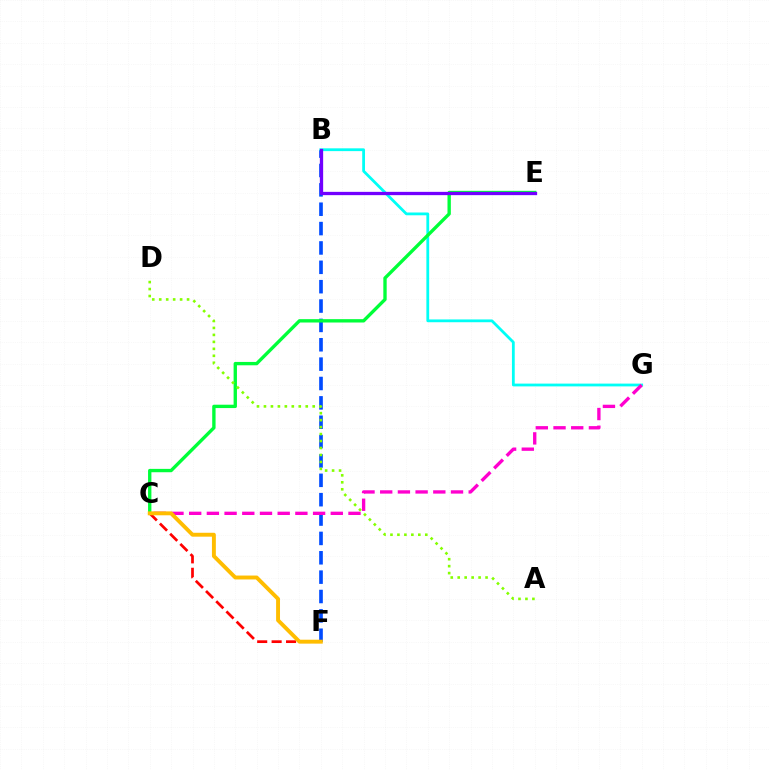{('B', 'F'): [{'color': '#004bff', 'line_style': 'dashed', 'thickness': 2.63}], ('C', 'F'): [{'color': '#ff0000', 'line_style': 'dashed', 'thickness': 1.96}, {'color': '#ffbd00', 'line_style': 'solid', 'thickness': 2.81}], ('B', 'G'): [{'color': '#00fff6', 'line_style': 'solid', 'thickness': 2.01}], ('C', 'E'): [{'color': '#00ff39', 'line_style': 'solid', 'thickness': 2.41}], ('C', 'G'): [{'color': '#ff00cf', 'line_style': 'dashed', 'thickness': 2.4}], ('B', 'E'): [{'color': '#7200ff', 'line_style': 'solid', 'thickness': 2.37}], ('A', 'D'): [{'color': '#84ff00', 'line_style': 'dotted', 'thickness': 1.89}]}